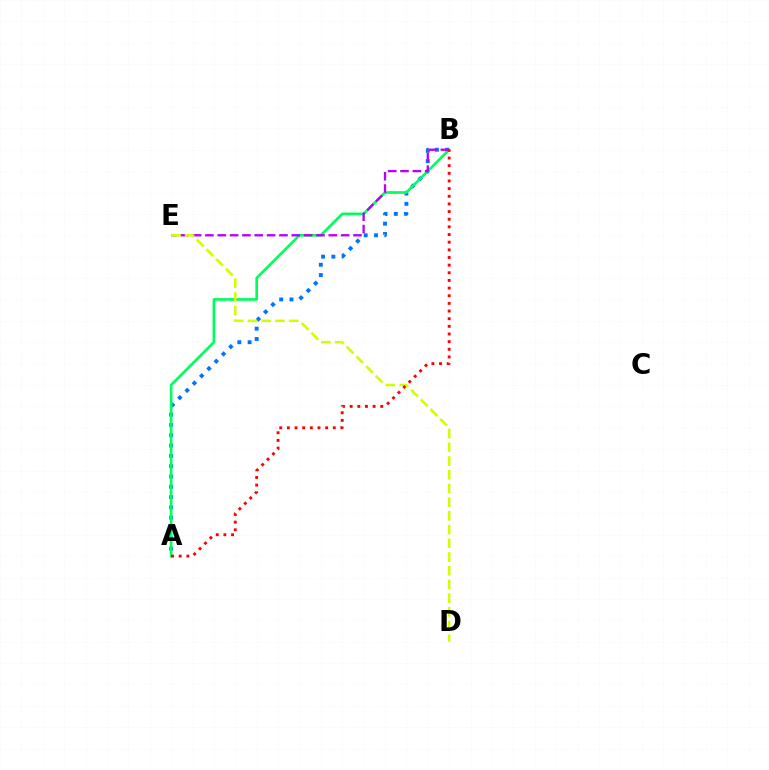{('A', 'B'): [{'color': '#0074ff', 'line_style': 'dotted', 'thickness': 2.8}, {'color': '#00ff5c', 'line_style': 'solid', 'thickness': 1.92}, {'color': '#ff0000', 'line_style': 'dotted', 'thickness': 2.08}], ('B', 'E'): [{'color': '#b900ff', 'line_style': 'dashed', 'thickness': 1.68}], ('D', 'E'): [{'color': '#d1ff00', 'line_style': 'dashed', 'thickness': 1.86}]}